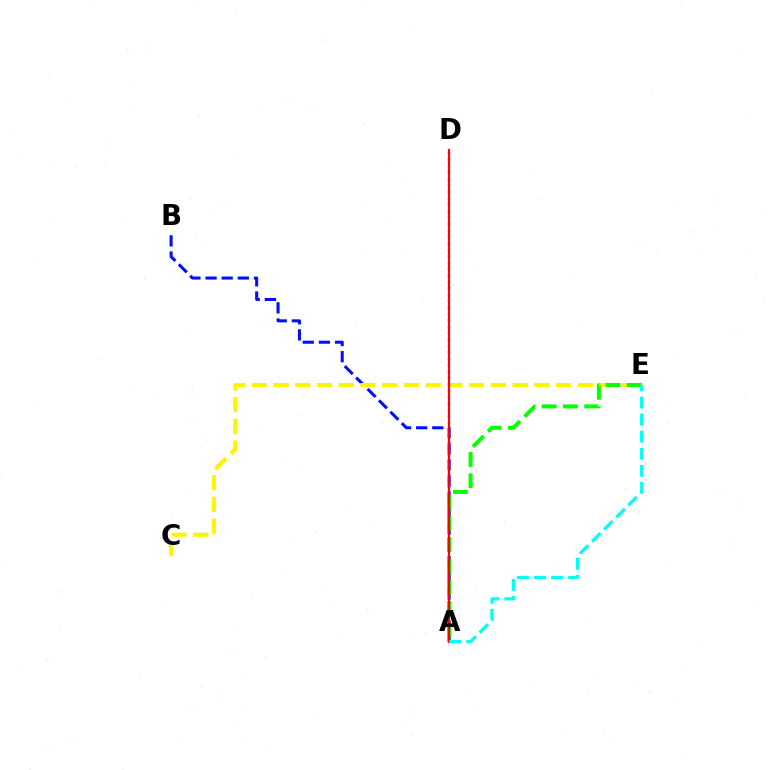{('A', 'B'): [{'color': '#0010ff', 'line_style': 'dashed', 'thickness': 2.19}], ('C', 'E'): [{'color': '#fcf500', 'line_style': 'dashed', 'thickness': 2.95}], ('A', 'D'): [{'color': '#ee00ff', 'line_style': 'dotted', 'thickness': 1.74}, {'color': '#ff0000', 'line_style': 'solid', 'thickness': 1.56}], ('A', 'E'): [{'color': '#08ff00', 'line_style': 'dashed', 'thickness': 2.89}, {'color': '#00fff6', 'line_style': 'dashed', 'thickness': 2.32}]}